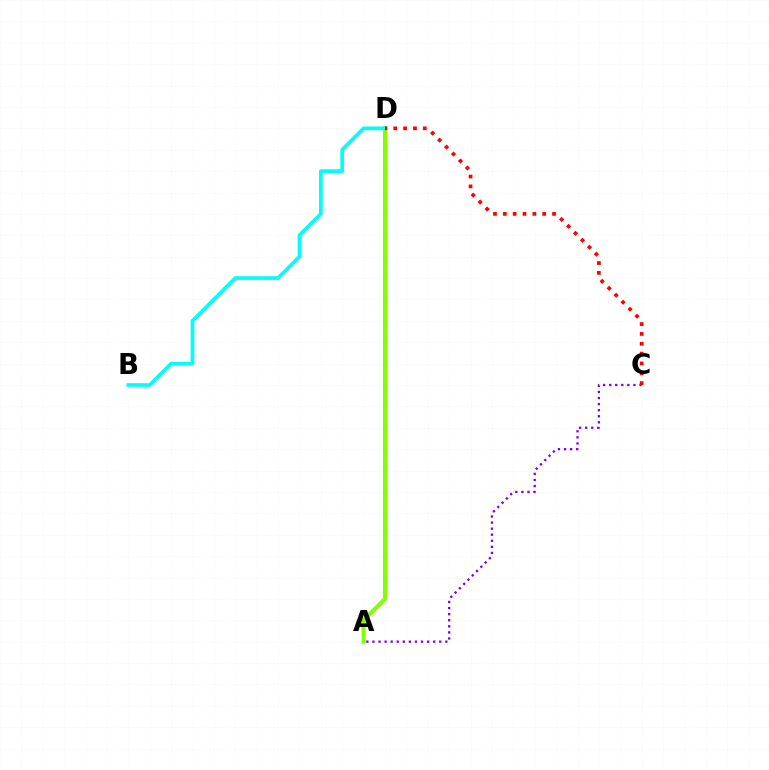{('A', 'C'): [{'color': '#7200ff', 'line_style': 'dotted', 'thickness': 1.65}], ('A', 'D'): [{'color': '#84ff00', 'line_style': 'solid', 'thickness': 2.97}], ('B', 'D'): [{'color': '#00fff6', 'line_style': 'solid', 'thickness': 2.66}], ('C', 'D'): [{'color': '#ff0000', 'line_style': 'dotted', 'thickness': 2.68}]}